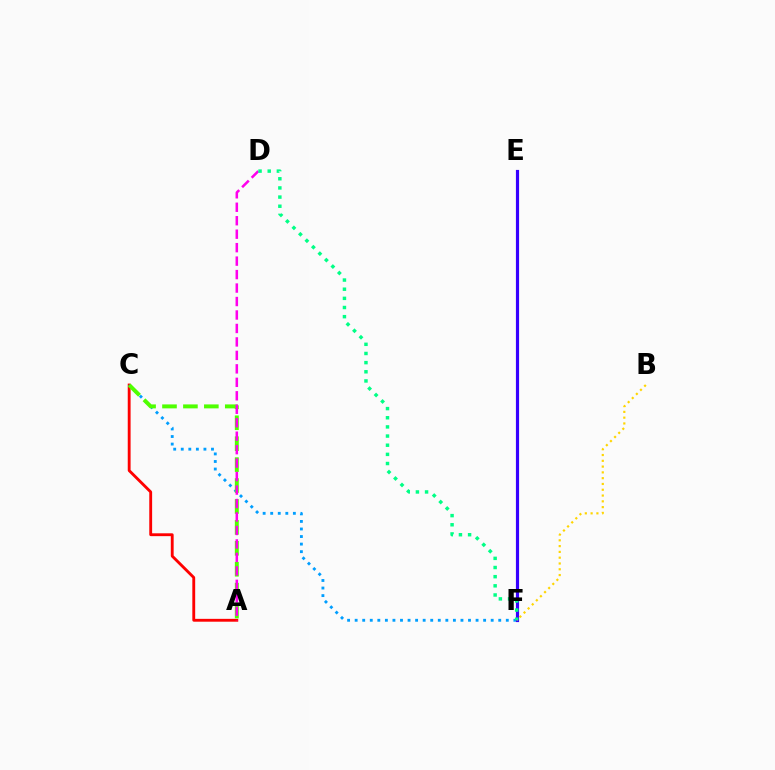{('A', 'C'): [{'color': '#ff0000', 'line_style': 'solid', 'thickness': 2.05}, {'color': '#4fff00', 'line_style': 'dashed', 'thickness': 2.84}], ('C', 'F'): [{'color': '#009eff', 'line_style': 'dotted', 'thickness': 2.05}], ('E', 'F'): [{'color': '#3700ff', 'line_style': 'solid', 'thickness': 2.28}], ('A', 'D'): [{'color': '#ff00ed', 'line_style': 'dashed', 'thickness': 1.83}], ('B', 'F'): [{'color': '#ffd500', 'line_style': 'dotted', 'thickness': 1.57}], ('D', 'F'): [{'color': '#00ff86', 'line_style': 'dotted', 'thickness': 2.49}]}